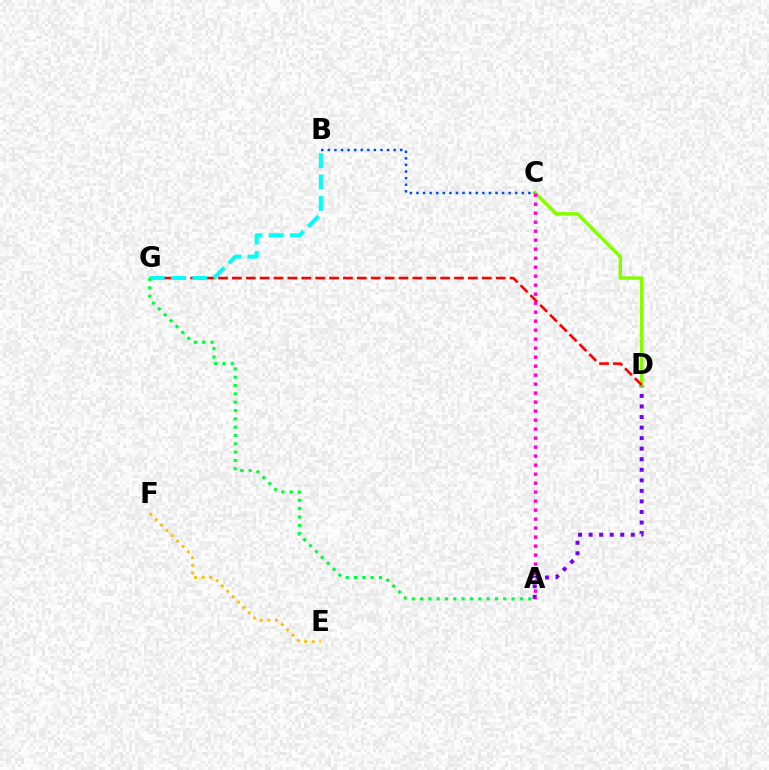{('E', 'F'): [{'color': '#ffbd00', 'line_style': 'dotted', 'thickness': 2.06}], ('A', 'D'): [{'color': '#7200ff', 'line_style': 'dotted', 'thickness': 2.87}], ('C', 'D'): [{'color': '#84ff00', 'line_style': 'solid', 'thickness': 2.48}], ('D', 'G'): [{'color': '#ff0000', 'line_style': 'dashed', 'thickness': 1.89}], ('A', 'C'): [{'color': '#ff00cf', 'line_style': 'dotted', 'thickness': 2.44}], ('B', 'C'): [{'color': '#004bff', 'line_style': 'dotted', 'thickness': 1.79}], ('B', 'G'): [{'color': '#00fff6', 'line_style': 'dashed', 'thickness': 2.9}], ('A', 'G'): [{'color': '#00ff39', 'line_style': 'dotted', 'thickness': 2.26}]}